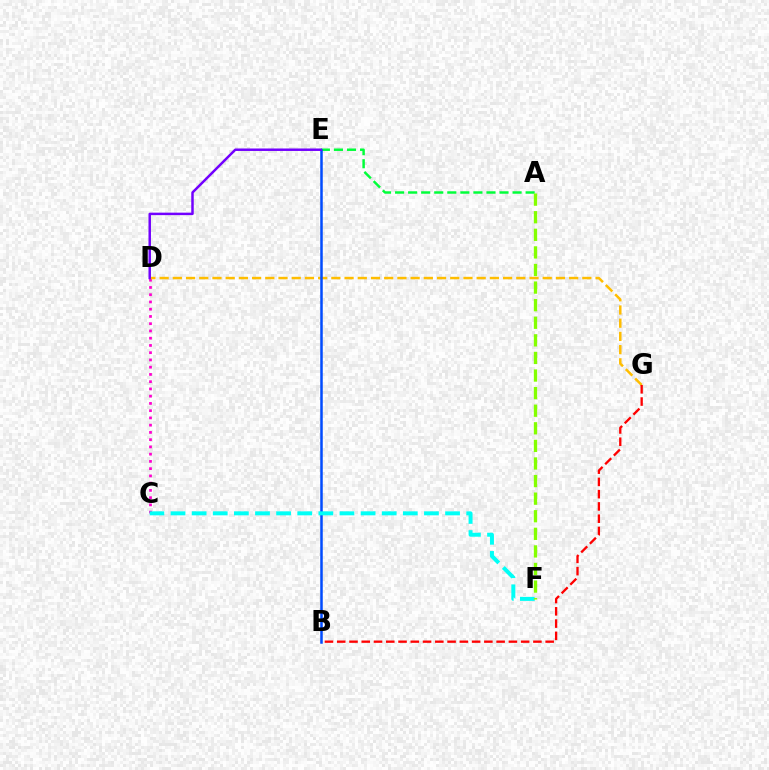{('C', 'D'): [{'color': '#ff00cf', 'line_style': 'dotted', 'thickness': 1.97}], ('D', 'G'): [{'color': '#ffbd00', 'line_style': 'dashed', 'thickness': 1.79}], ('B', 'G'): [{'color': '#ff0000', 'line_style': 'dashed', 'thickness': 1.67}], ('A', 'E'): [{'color': '#00ff39', 'line_style': 'dashed', 'thickness': 1.77}], ('B', 'E'): [{'color': '#004bff', 'line_style': 'solid', 'thickness': 1.81}], ('C', 'F'): [{'color': '#00fff6', 'line_style': 'dashed', 'thickness': 2.87}], ('D', 'E'): [{'color': '#7200ff', 'line_style': 'solid', 'thickness': 1.78}], ('A', 'F'): [{'color': '#84ff00', 'line_style': 'dashed', 'thickness': 2.39}]}